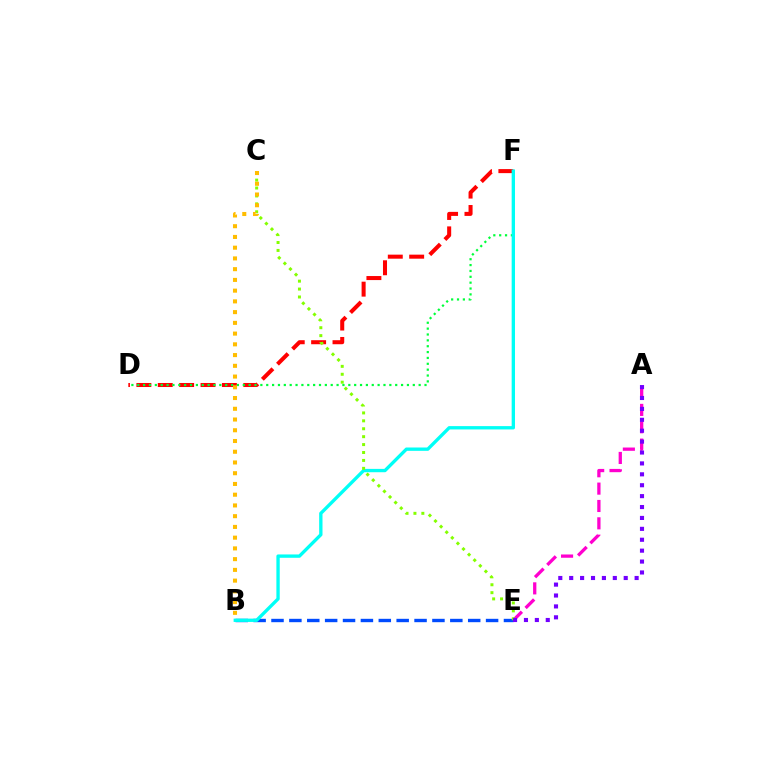{('D', 'F'): [{'color': '#ff0000', 'line_style': 'dashed', 'thickness': 2.91}, {'color': '#00ff39', 'line_style': 'dotted', 'thickness': 1.59}], ('A', 'E'): [{'color': '#ff00cf', 'line_style': 'dashed', 'thickness': 2.36}, {'color': '#7200ff', 'line_style': 'dotted', 'thickness': 2.96}], ('B', 'E'): [{'color': '#004bff', 'line_style': 'dashed', 'thickness': 2.43}], ('B', 'F'): [{'color': '#00fff6', 'line_style': 'solid', 'thickness': 2.4}], ('C', 'E'): [{'color': '#84ff00', 'line_style': 'dotted', 'thickness': 2.15}], ('B', 'C'): [{'color': '#ffbd00', 'line_style': 'dotted', 'thickness': 2.92}]}